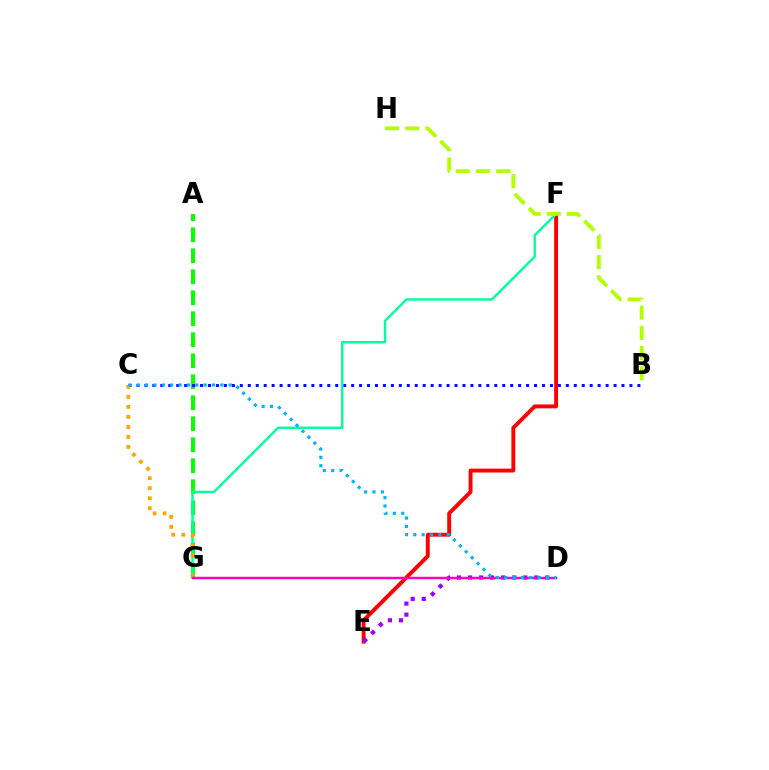{('A', 'G'): [{'color': '#08ff00', 'line_style': 'dashed', 'thickness': 2.85}], ('E', 'F'): [{'color': '#ff0000', 'line_style': 'solid', 'thickness': 2.8}], ('B', 'C'): [{'color': '#0010ff', 'line_style': 'dotted', 'thickness': 2.16}], ('F', 'G'): [{'color': '#00ff9d', 'line_style': 'solid', 'thickness': 1.74}], ('D', 'E'): [{'color': '#9b00ff', 'line_style': 'dotted', 'thickness': 3.0}], ('B', 'H'): [{'color': '#b3ff00', 'line_style': 'dashed', 'thickness': 2.74}], ('C', 'G'): [{'color': '#ffa500', 'line_style': 'dotted', 'thickness': 2.72}], ('D', 'G'): [{'color': '#ff00bd', 'line_style': 'solid', 'thickness': 1.77}], ('C', 'D'): [{'color': '#00b5ff', 'line_style': 'dotted', 'thickness': 2.27}]}